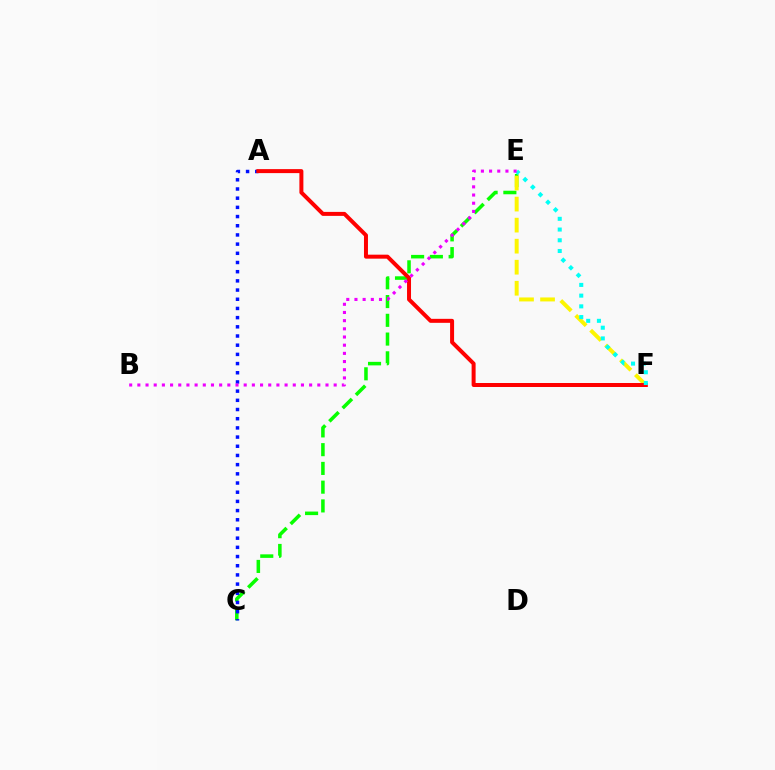{('C', 'E'): [{'color': '#08ff00', 'line_style': 'dashed', 'thickness': 2.55}], ('A', 'C'): [{'color': '#0010ff', 'line_style': 'dotted', 'thickness': 2.5}], ('E', 'F'): [{'color': '#fcf500', 'line_style': 'dashed', 'thickness': 2.86}, {'color': '#00fff6', 'line_style': 'dotted', 'thickness': 2.91}], ('A', 'F'): [{'color': '#ff0000', 'line_style': 'solid', 'thickness': 2.87}], ('B', 'E'): [{'color': '#ee00ff', 'line_style': 'dotted', 'thickness': 2.22}]}